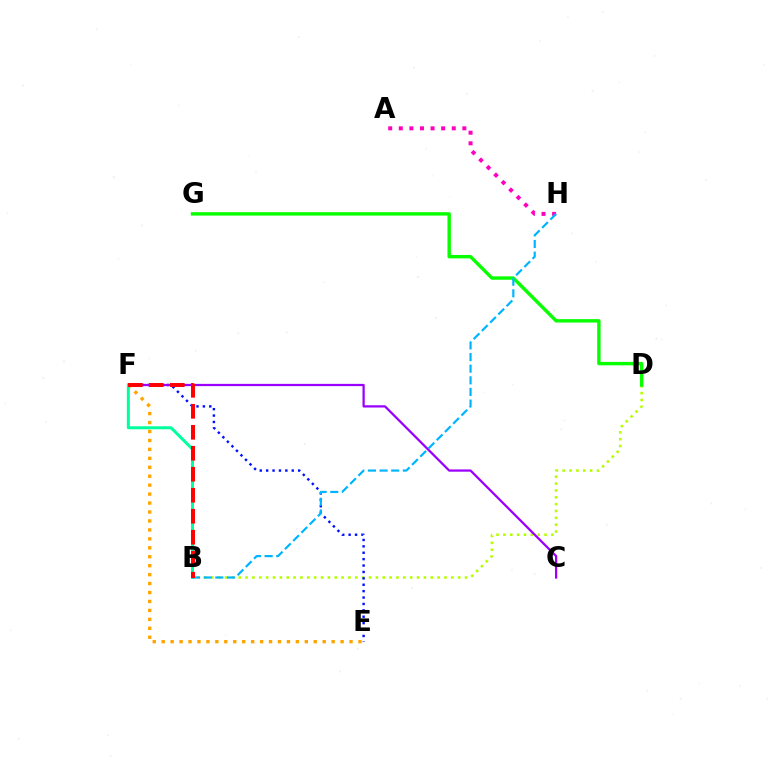{('A', 'H'): [{'color': '#ff00bd', 'line_style': 'dotted', 'thickness': 2.88}], ('B', 'D'): [{'color': '#b3ff00', 'line_style': 'dotted', 'thickness': 1.86}], ('E', 'F'): [{'color': '#0010ff', 'line_style': 'dotted', 'thickness': 1.74}, {'color': '#ffa500', 'line_style': 'dotted', 'thickness': 2.43}], ('D', 'G'): [{'color': '#08ff00', 'line_style': 'solid', 'thickness': 2.45}], ('C', 'F'): [{'color': '#9b00ff', 'line_style': 'solid', 'thickness': 1.63}], ('B', 'F'): [{'color': '#00ff9d', 'line_style': 'solid', 'thickness': 2.16}, {'color': '#ff0000', 'line_style': 'dashed', 'thickness': 2.85}], ('B', 'H'): [{'color': '#00b5ff', 'line_style': 'dashed', 'thickness': 1.58}]}